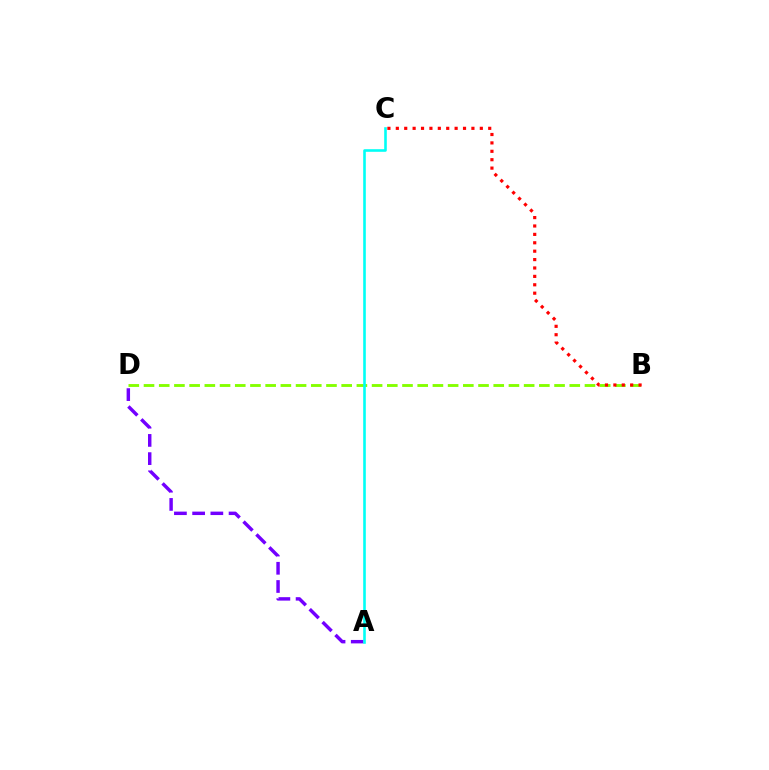{('B', 'D'): [{'color': '#84ff00', 'line_style': 'dashed', 'thickness': 2.07}], ('B', 'C'): [{'color': '#ff0000', 'line_style': 'dotted', 'thickness': 2.28}], ('A', 'D'): [{'color': '#7200ff', 'line_style': 'dashed', 'thickness': 2.47}], ('A', 'C'): [{'color': '#00fff6', 'line_style': 'solid', 'thickness': 1.87}]}